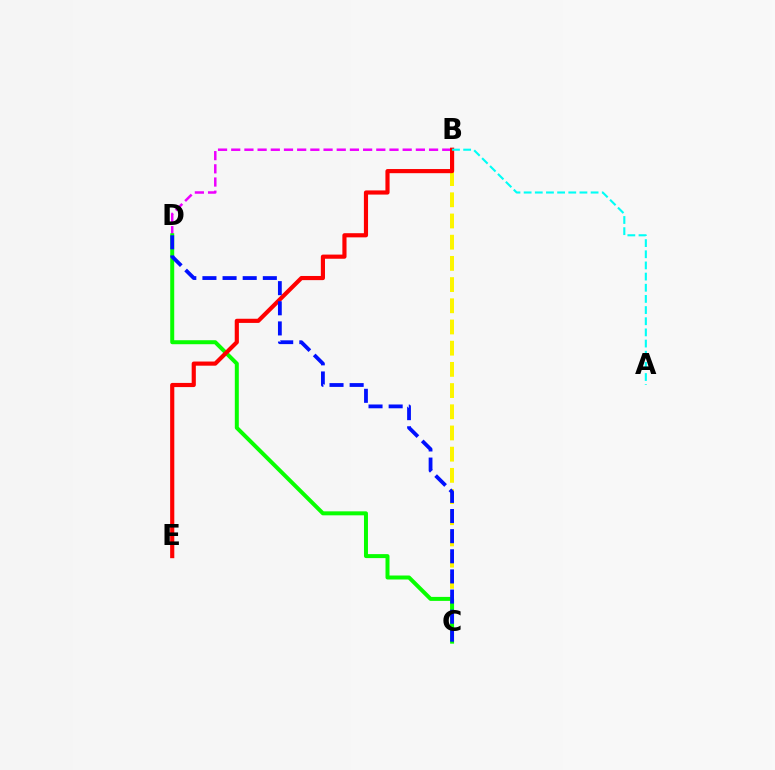{('B', 'D'): [{'color': '#ee00ff', 'line_style': 'dashed', 'thickness': 1.79}], ('B', 'C'): [{'color': '#fcf500', 'line_style': 'dashed', 'thickness': 2.88}], ('C', 'D'): [{'color': '#08ff00', 'line_style': 'solid', 'thickness': 2.87}, {'color': '#0010ff', 'line_style': 'dashed', 'thickness': 2.73}], ('B', 'E'): [{'color': '#ff0000', 'line_style': 'solid', 'thickness': 2.99}], ('A', 'B'): [{'color': '#00fff6', 'line_style': 'dashed', 'thickness': 1.52}]}